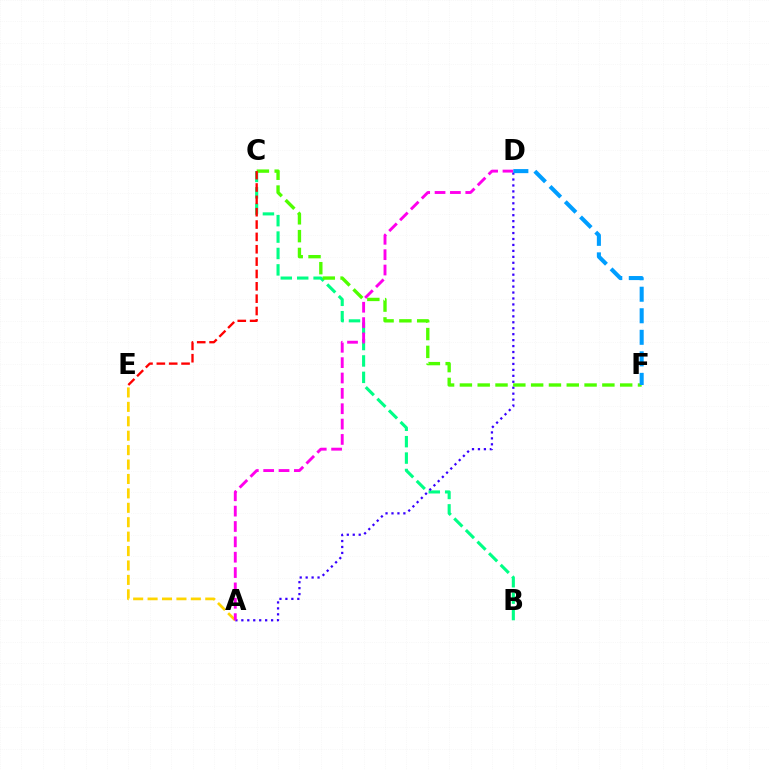{('B', 'C'): [{'color': '#00ff86', 'line_style': 'dashed', 'thickness': 2.23}], ('A', 'D'): [{'color': '#3700ff', 'line_style': 'dotted', 'thickness': 1.62}, {'color': '#ff00ed', 'line_style': 'dashed', 'thickness': 2.09}], ('C', 'F'): [{'color': '#4fff00', 'line_style': 'dashed', 'thickness': 2.42}], ('A', 'E'): [{'color': '#ffd500', 'line_style': 'dashed', 'thickness': 1.96}], ('C', 'E'): [{'color': '#ff0000', 'line_style': 'dashed', 'thickness': 1.68}], ('D', 'F'): [{'color': '#009eff', 'line_style': 'dashed', 'thickness': 2.93}]}